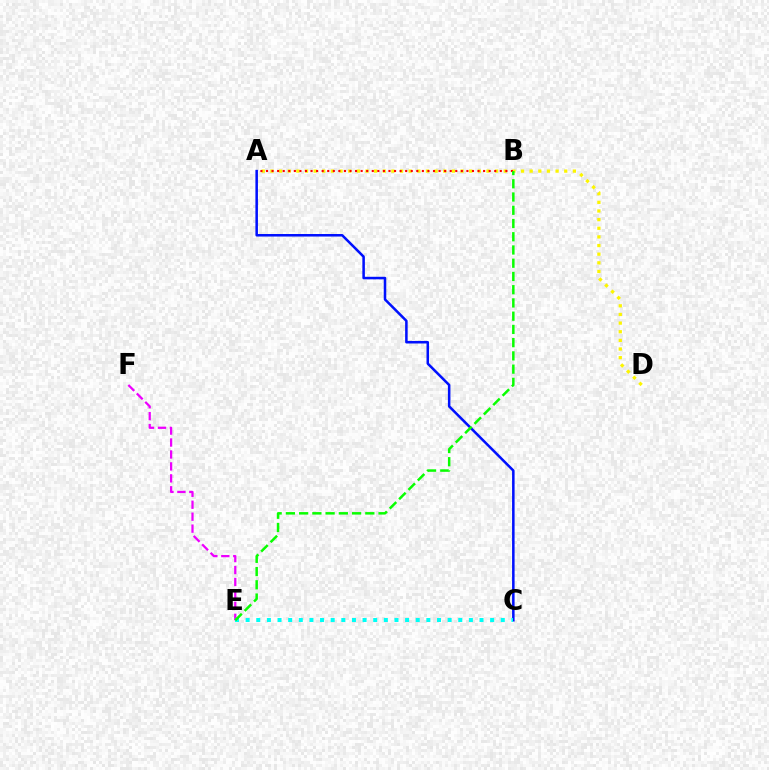{('A', 'D'): [{'color': '#fcf500', 'line_style': 'dotted', 'thickness': 2.35}], ('A', 'B'): [{'color': '#ff0000', 'line_style': 'dotted', 'thickness': 1.51}], ('A', 'C'): [{'color': '#0010ff', 'line_style': 'solid', 'thickness': 1.82}], ('E', 'F'): [{'color': '#ee00ff', 'line_style': 'dashed', 'thickness': 1.62}], ('C', 'E'): [{'color': '#00fff6', 'line_style': 'dotted', 'thickness': 2.89}], ('B', 'E'): [{'color': '#08ff00', 'line_style': 'dashed', 'thickness': 1.8}]}